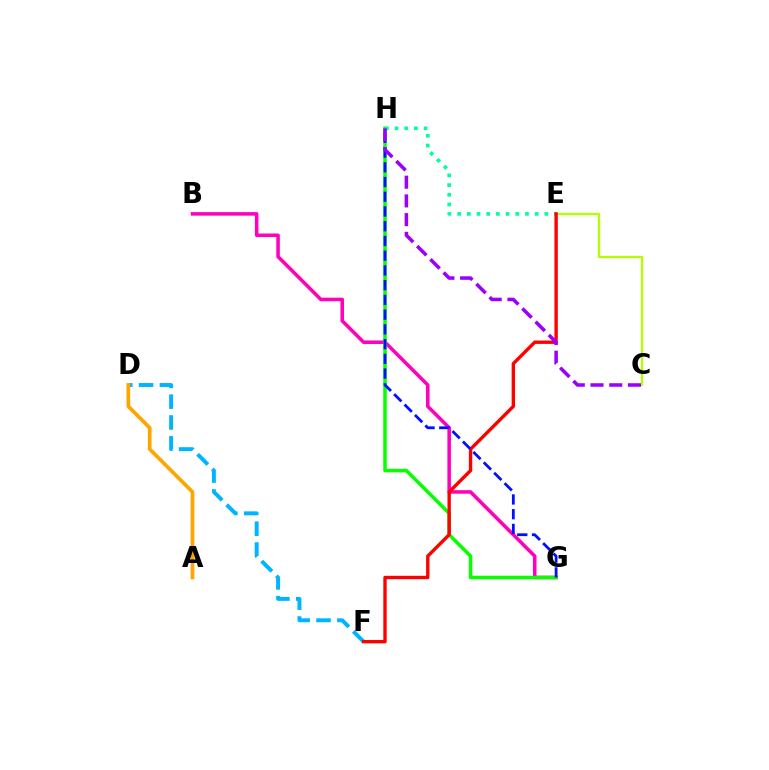{('C', 'E'): [{'color': '#b3ff00', 'line_style': 'solid', 'thickness': 1.66}], ('B', 'G'): [{'color': '#ff00bd', 'line_style': 'solid', 'thickness': 2.55}], ('G', 'H'): [{'color': '#08ff00', 'line_style': 'solid', 'thickness': 2.53}, {'color': '#0010ff', 'line_style': 'dashed', 'thickness': 2.0}], ('D', 'F'): [{'color': '#00b5ff', 'line_style': 'dashed', 'thickness': 2.83}], ('E', 'H'): [{'color': '#00ff9d', 'line_style': 'dotted', 'thickness': 2.63}], ('E', 'F'): [{'color': '#ff0000', 'line_style': 'solid', 'thickness': 2.43}], ('A', 'D'): [{'color': '#ffa500', 'line_style': 'solid', 'thickness': 2.66}], ('C', 'H'): [{'color': '#9b00ff', 'line_style': 'dashed', 'thickness': 2.54}]}